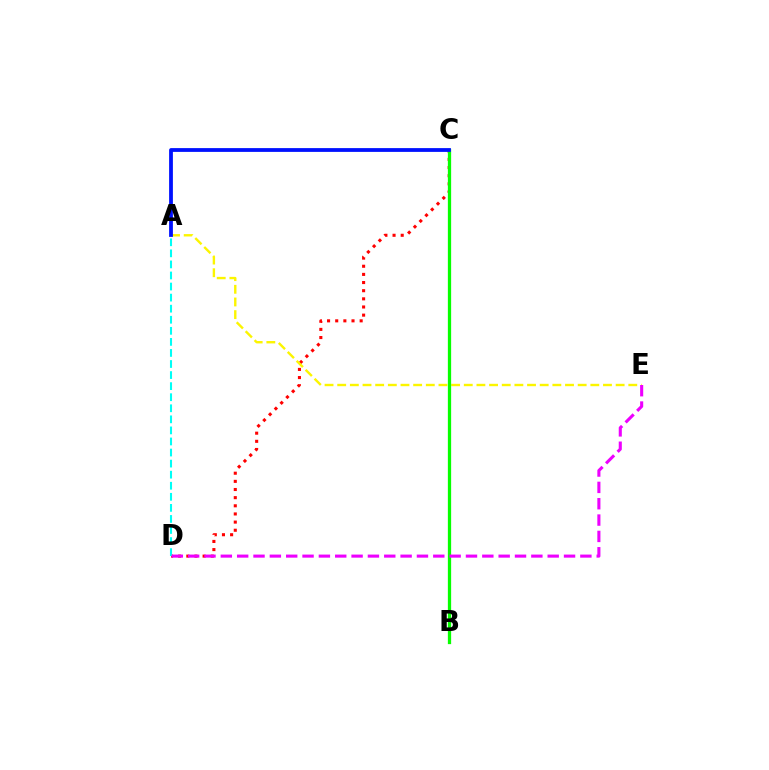{('C', 'D'): [{'color': '#ff0000', 'line_style': 'dotted', 'thickness': 2.21}], ('A', 'E'): [{'color': '#fcf500', 'line_style': 'dashed', 'thickness': 1.72}], ('A', 'D'): [{'color': '#00fff6', 'line_style': 'dashed', 'thickness': 1.5}], ('B', 'C'): [{'color': '#08ff00', 'line_style': 'solid', 'thickness': 2.36}], ('A', 'C'): [{'color': '#0010ff', 'line_style': 'solid', 'thickness': 2.73}], ('D', 'E'): [{'color': '#ee00ff', 'line_style': 'dashed', 'thickness': 2.22}]}